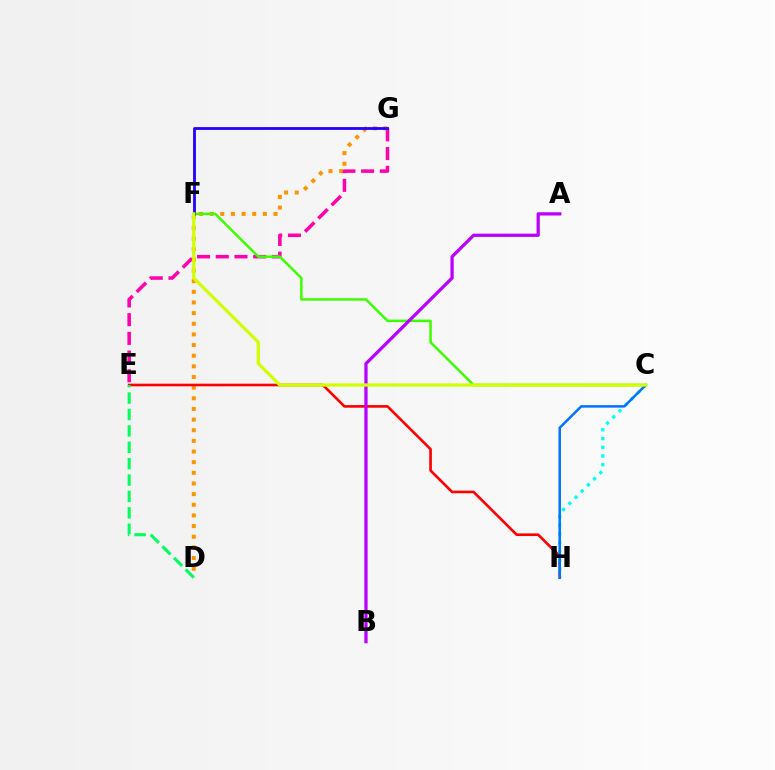{('D', 'G'): [{'color': '#ff9400', 'line_style': 'dotted', 'thickness': 2.89}], ('E', 'H'): [{'color': '#ff0000', 'line_style': 'solid', 'thickness': 1.91}], ('C', 'H'): [{'color': '#00fff6', 'line_style': 'dotted', 'thickness': 2.37}, {'color': '#0074ff', 'line_style': 'solid', 'thickness': 1.81}], ('E', 'G'): [{'color': '#ff00ac', 'line_style': 'dashed', 'thickness': 2.54}], ('C', 'F'): [{'color': '#3dff00', 'line_style': 'solid', 'thickness': 1.8}, {'color': '#d1ff00', 'line_style': 'solid', 'thickness': 2.32}], ('D', 'E'): [{'color': '#00ff5c', 'line_style': 'dashed', 'thickness': 2.23}], ('F', 'G'): [{'color': '#2500ff', 'line_style': 'solid', 'thickness': 2.02}], ('A', 'B'): [{'color': '#b900ff', 'line_style': 'solid', 'thickness': 2.35}]}